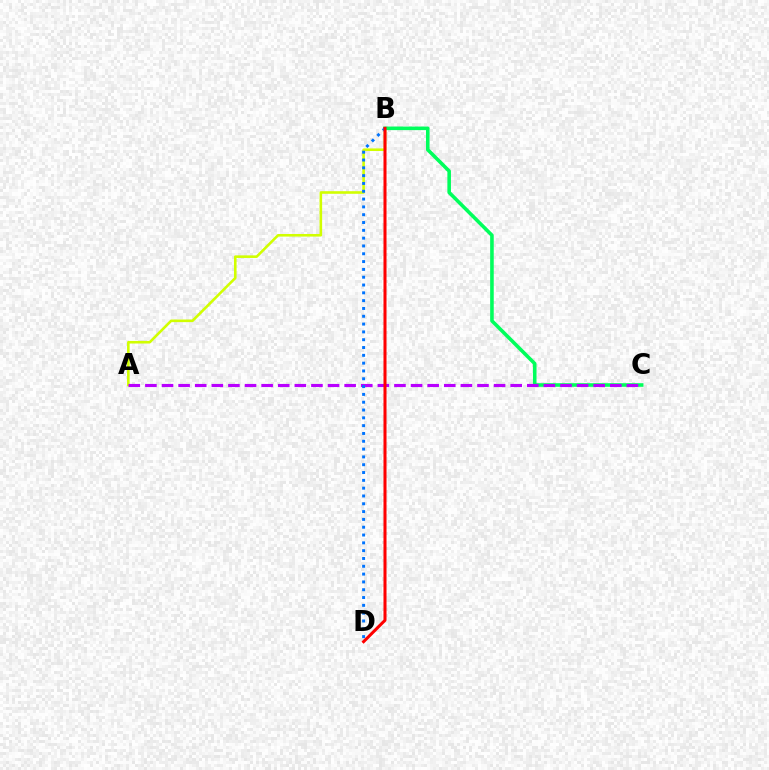{('A', 'B'): [{'color': '#d1ff00', 'line_style': 'solid', 'thickness': 1.87}], ('B', 'C'): [{'color': '#00ff5c', 'line_style': 'solid', 'thickness': 2.58}], ('A', 'C'): [{'color': '#b900ff', 'line_style': 'dashed', 'thickness': 2.26}], ('B', 'D'): [{'color': '#0074ff', 'line_style': 'dotted', 'thickness': 2.12}, {'color': '#ff0000', 'line_style': 'solid', 'thickness': 2.18}]}